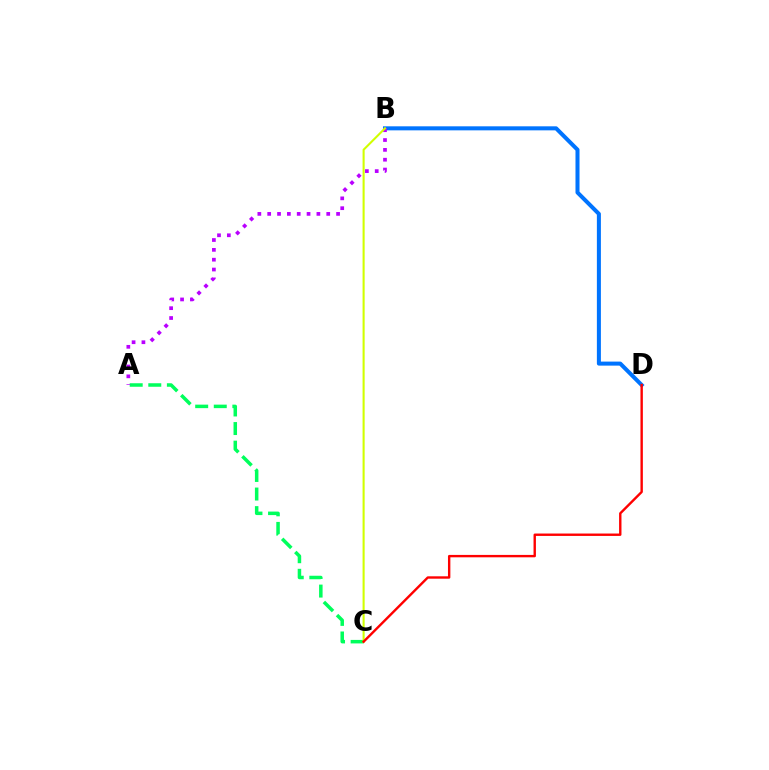{('B', 'D'): [{'color': '#0074ff', 'line_style': 'solid', 'thickness': 2.9}], ('A', 'C'): [{'color': '#00ff5c', 'line_style': 'dashed', 'thickness': 2.52}], ('A', 'B'): [{'color': '#b900ff', 'line_style': 'dotted', 'thickness': 2.67}], ('B', 'C'): [{'color': '#d1ff00', 'line_style': 'solid', 'thickness': 1.5}], ('C', 'D'): [{'color': '#ff0000', 'line_style': 'solid', 'thickness': 1.72}]}